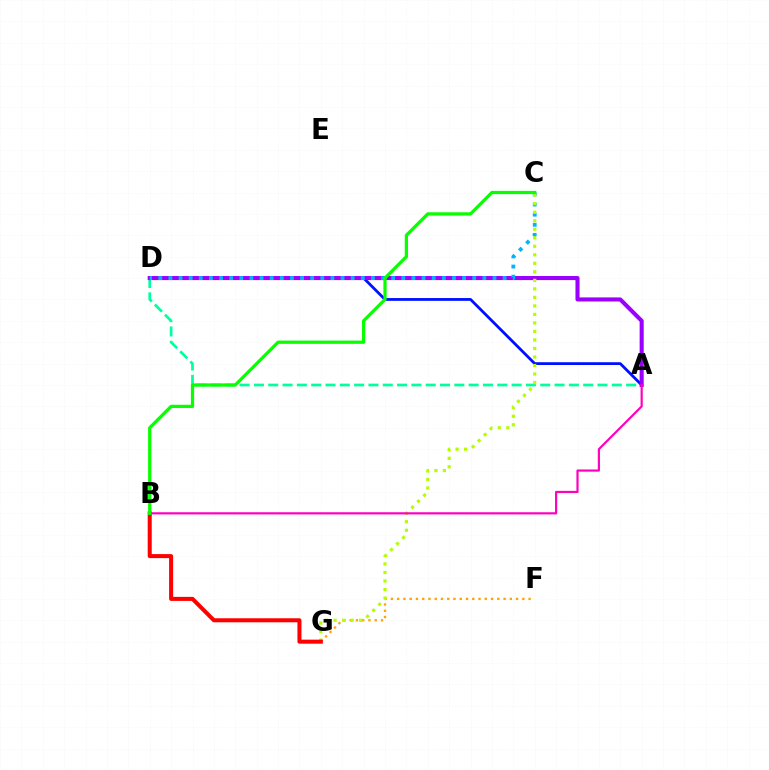{('A', 'D'): [{'color': '#00ff9d', 'line_style': 'dashed', 'thickness': 1.94}, {'color': '#0010ff', 'line_style': 'solid', 'thickness': 2.01}, {'color': '#9b00ff', 'line_style': 'solid', 'thickness': 2.93}], ('F', 'G'): [{'color': '#ffa500', 'line_style': 'dotted', 'thickness': 1.7}], ('C', 'D'): [{'color': '#00b5ff', 'line_style': 'dotted', 'thickness': 2.75}], ('C', 'G'): [{'color': '#b3ff00', 'line_style': 'dotted', 'thickness': 2.31}], ('B', 'G'): [{'color': '#ff0000', 'line_style': 'solid', 'thickness': 2.9}], ('A', 'B'): [{'color': '#ff00bd', 'line_style': 'solid', 'thickness': 1.57}], ('B', 'C'): [{'color': '#08ff00', 'line_style': 'solid', 'thickness': 2.34}]}